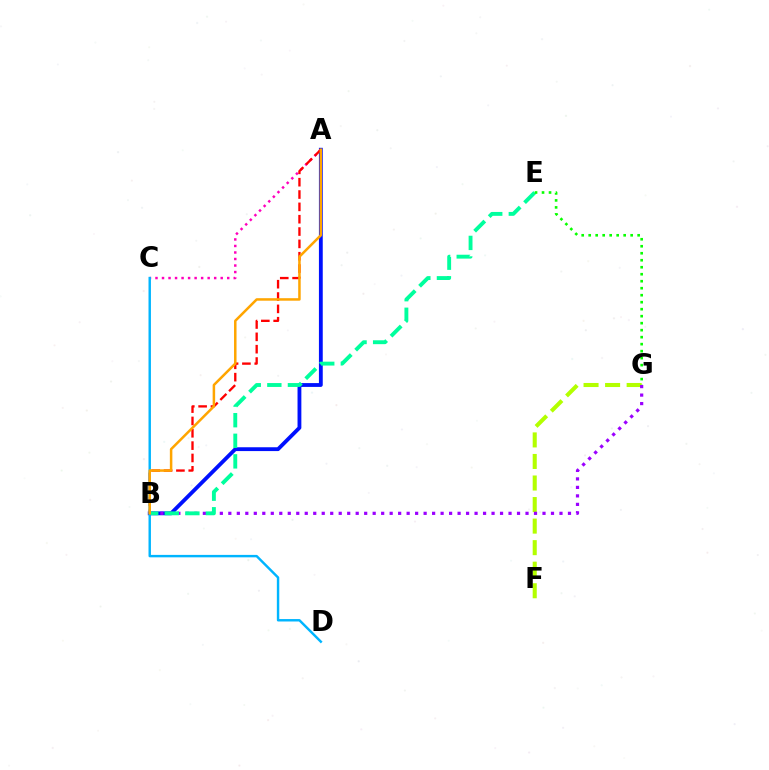{('F', 'G'): [{'color': '#b3ff00', 'line_style': 'dashed', 'thickness': 2.93}], ('A', 'B'): [{'color': '#0010ff', 'line_style': 'solid', 'thickness': 2.75}, {'color': '#ff0000', 'line_style': 'dashed', 'thickness': 1.68}, {'color': '#ffa500', 'line_style': 'solid', 'thickness': 1.81}], ('A', 'C'): [{'color': '#ff00bd', 'line_style': 'dotted', 'thickness': 1.77}], ('B', 'G'): [{'color': '#9b00ff', 'line_style': 'dotted', 'thickness': 2.31}], ('B', 'E'): [{'color': '#00ff9d', 'line_style': 'dashed', 'thickness': 2.8}], ('C', 'D'): [{'color': '#00b5ff', 'line_style': 'solid', 'thickness': 1.75}], ('E', 'G'): [{'color': '#08ff00', 'line_style': 'dotted', 'thickness': 1.9}]}